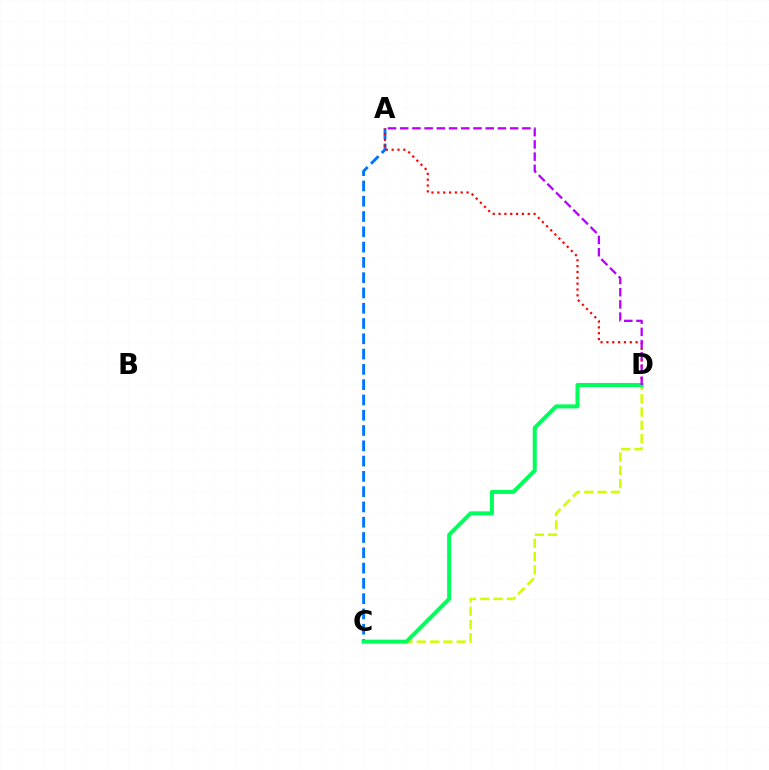{('A', 'C'): [{'color': '#0074ff', 'line_style': 'dashed', 'thickness': 2.08}], ('C', 'D'): [{'color': '#d1ff00', 'line_style': 'dashed', 'thickness': 1.8}, {'color': '#00ff5c', 'line_style': 'solid', 'thickness': 2.9}], ('A', 'D'): [{'color': '#ff0000', 'line_style': 'dotted', 'thickness': 1.59}, {'color': '#b900ff', 'line_style': 'dashed', 'thickness': 1.66}]}